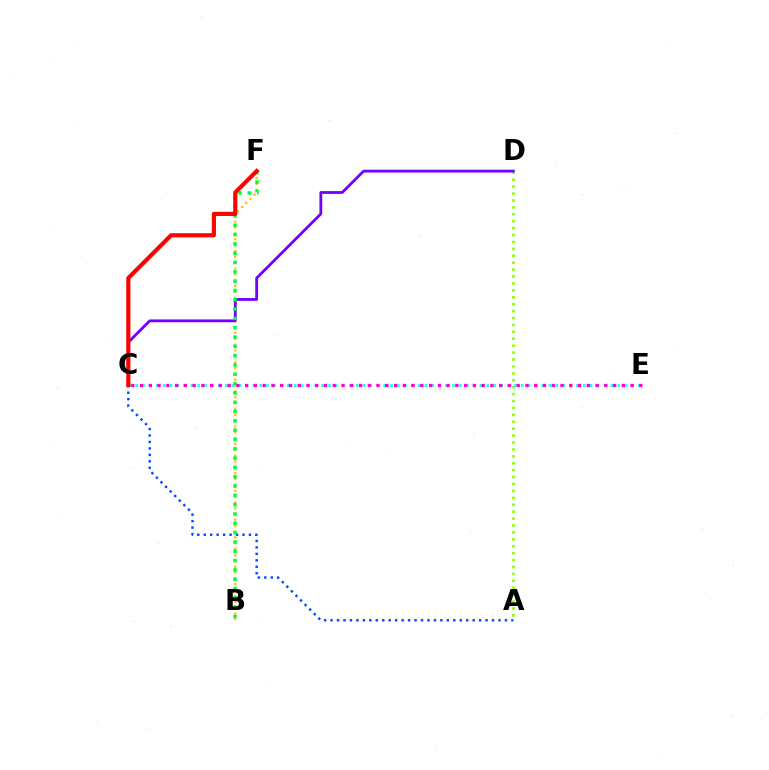{('A', 'C'): [{'color': '#004bff', 'line_style': 'dotted', 'thickness': 1.76}], ('B', 'F'): [{'color': '#ffbd00', 'line_style': 'dotted', 'thickness': 1.59}, {'color': '#00ff39', 'line_style': 'dotted', 'thickness': 2.53}], ('A', 'D'): [{'color': '#84ff00', 'line_style': 'dotted', 'thickness': 1.88}], ('C', 'E'): [{'color': '#00fff6', 'line_style': 'dotted', 'thickness': 1.87}, {'color': '#ff00cf', 'line_style': 'dotted', 'thickness': 2.38}], ('C', 'D'): [{'color': '#7200ff', 'line_style': 'solid', 'thickness': 2.02}], ('C', 'F'): [{'color': '#ff0000', 'line_style': 'solid', 'thickness': 2.98}]}